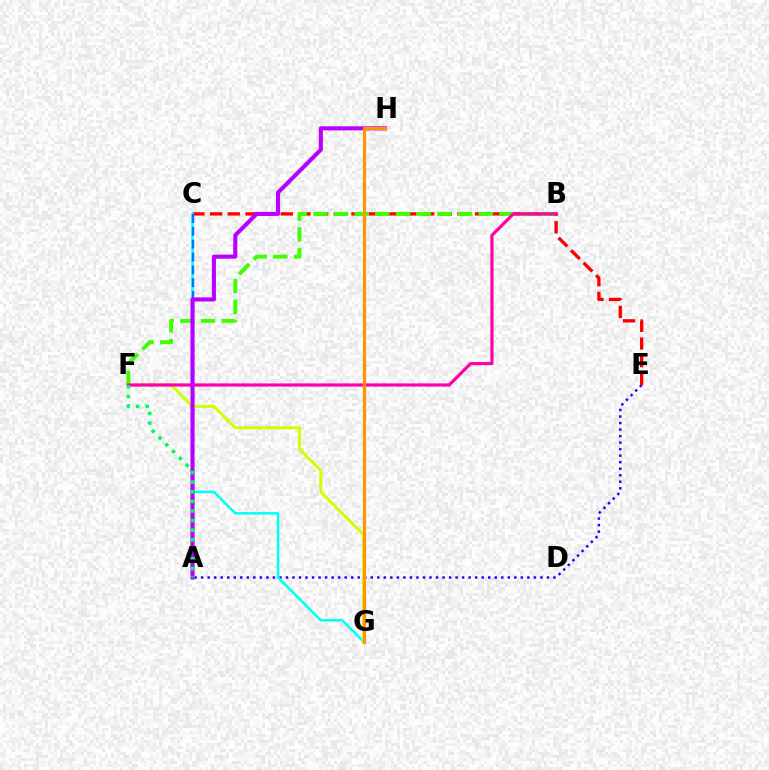{('A', 'E'): [{'color': '#2500ff', 'line_style': 'dotted', 'thickness': 1.77}], ('C', 'E'): [{'color': '#ff0000', 'line_style': 'dashed', 'thickness': 2.4}], ('B', 'F'): [{'color': '#3dff00', 'line_style': 'dashed', 'thickness': 2.81}, {'color': '#ff00ac', 'line_style': 'solid', 'thickness': 2.29}], ('C', 'G'): [{'color': '#00fff6', 'line_style': 'solid', 'thickness': 1.79}], ('A', 'C'): [{'color': '#0074ff', 'line_style': 'dashed', 'thickness': 1.74}], ('F', 'G'): [{'color': '#d1ff00', 'line_style': 'solid', 'thickness': 2.18}], ('A', 'H'): [{'color': '#b900ff', 'line_style': 'solid', 'thickness': 2.95}], ('A', 'F'): [{'color': '#00ff5c', 'line_style': 'dotted', 'thickness': 2.61}], ('G', 'H'): [{'color': '#ff9400', 'line_style': 'solid', 'thickness': 2.3}]}